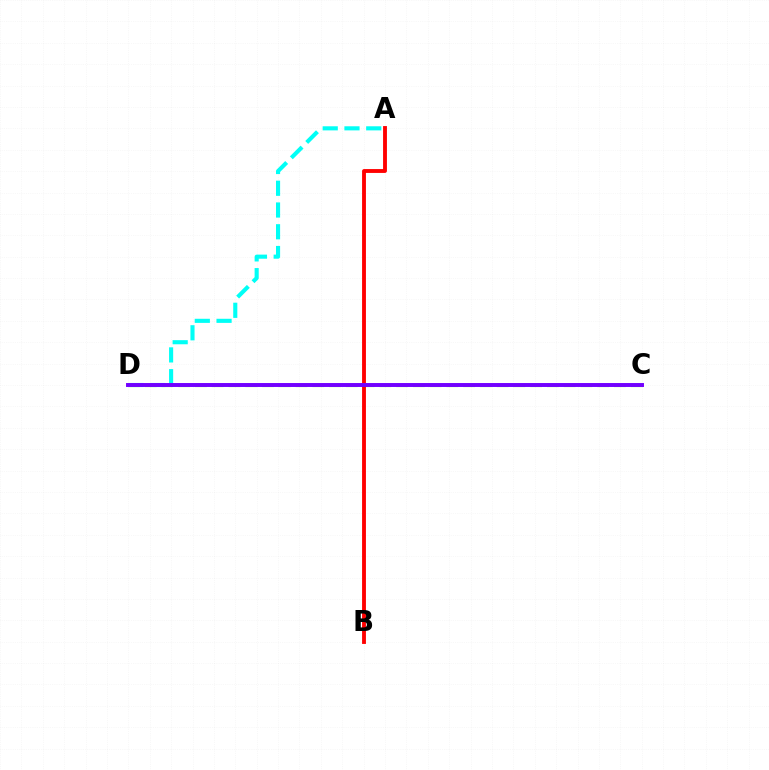{('A', 'D'): [{'color': '#00fff6', 'line_style': 'dashed', 'thickness': 2.96}], ('C', 'D'): [{'color': '#84ff00', 'line_style': 'dashed', 'thickness': 2.28}, {'color': '#7200ff', 'line_style': 'solid', 'thickness': 2.84}], ('A', 'B'): [{'color': '#ff0000', 'line_style': 'solid', 'thickness': 2.78}]}